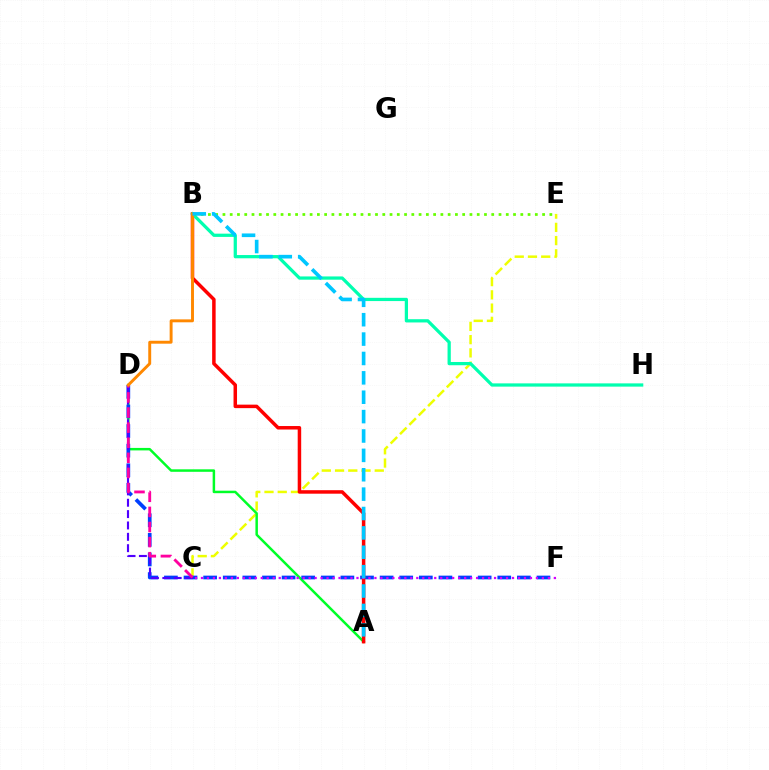{('C', 'E'): [{'color': '#eeff00', 'line_style': 'dashed', 'thickness': 1.8}], ('A', 'D'): [{'color': '#00ff27', 'line_style': 'solid', 'thickness': 1.79}], ('D', 'F'): [{'color': '#003fff', 'line_style': 'dashed', 'thickness': 2.66}], ('C', 'D'): [{'color': '#4f00ff', 'line_style': 'dashed', 'thickness': 1.54}, {'color': '#ff00a0', 'line_style': 'dashed', 'thickness': 2.05}], ('A', 'B'): [{'color': '#ff0000', 'line_style': 'solid', 'thickness': 2.52}, {'color': '#00c7ff', 'line_style': 'dashed', 'thickness': 2.63}], ('C', 'F'): [{'color': '#d600ff', 'line_style': 'dotted', 'thickness': 1.63}], ('B', 'H'): [{'color': '#00ffaf', 'line_style': 'solid', 'thickness': 2.34}], ('B', 'E'): [{'color': '#66ff00', 'line_style': 'dotted', 'thickness': 1.97}], ('B', 'D'): [{'color': '#ff8800', 'line_style': 'solid', 'thickness': 2.11}]}